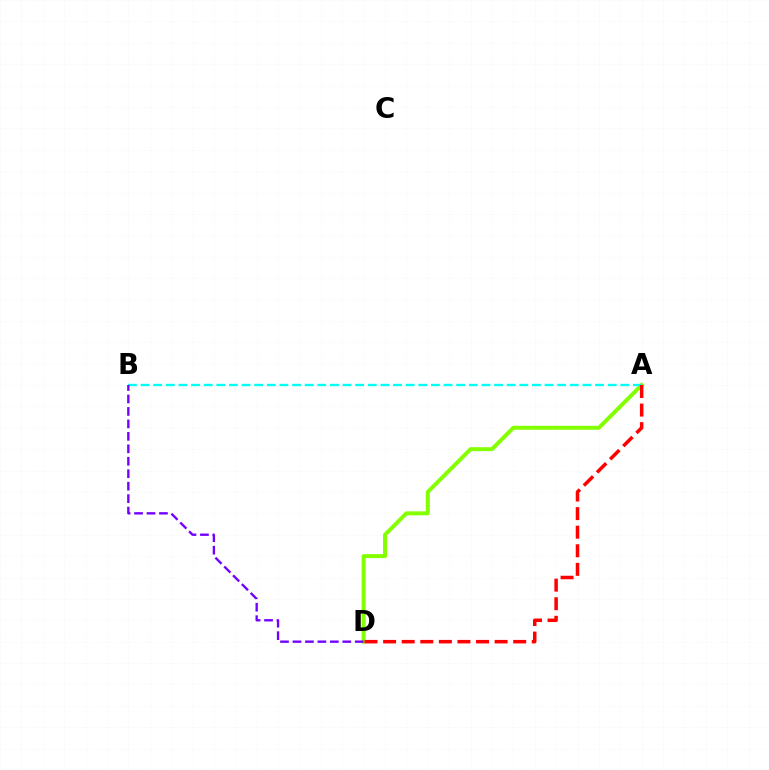{('A', 'D'): [{'color': '#84ff00', 'line_style': 'solid', 'thickness': 2.86}, {'color': '#ff0000', 'line_style': 'dashed', 'thickness': 2.52}], ('A', 'B'): [{'color': '#00fff6', 'line_style': 'dashed', 'thickness': 1.72}], ('B', 'D'): [{'color': '#7200ff', 'line_style': 'dashed', 'thickness': 1.69}]}